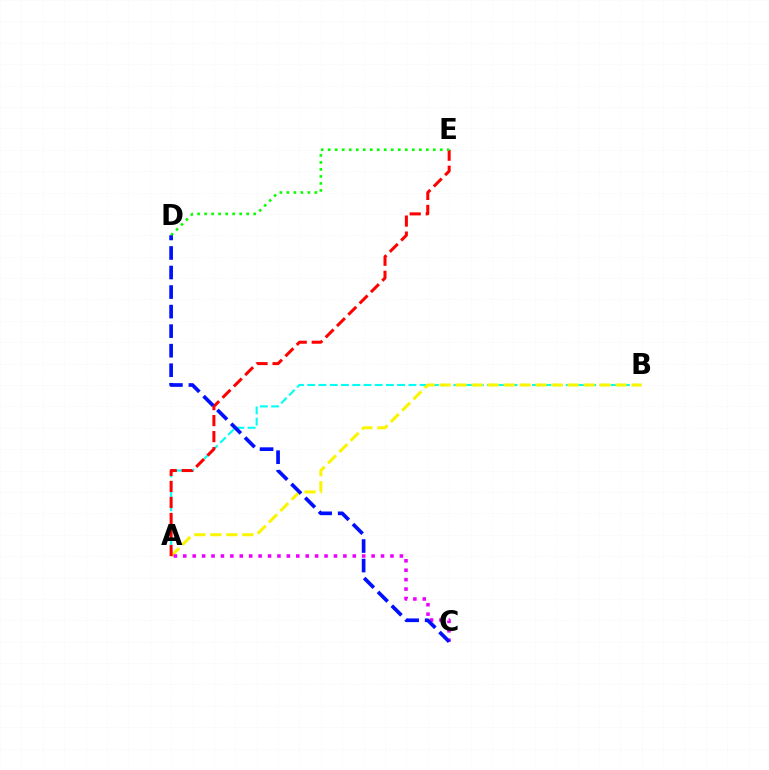{('A', 'B'): [{'color': '#00fff6', 'line_style': 'dashed', 'thickness': 1.53}, {'color': '#fcf500', 'line_style': 'dashed', 'thickness': 2.17}], ('A', 'E'): [{'color': '#ff0000', 'line_style': 'dashed', 'thickness': 2.18}], ('A', 'C'): [{'color': '#ee00ff', 'line_style': 'dotted', 'thickness': 2.56}], ('D', 'E'): [{'color': '#08ff00', 'line_style': 'dotted', 'thickness': 1.9}], ('C', 'D'): [{'color': '#0010ff', 'line_style': 'dashed', 'thickness': 2.65}]}